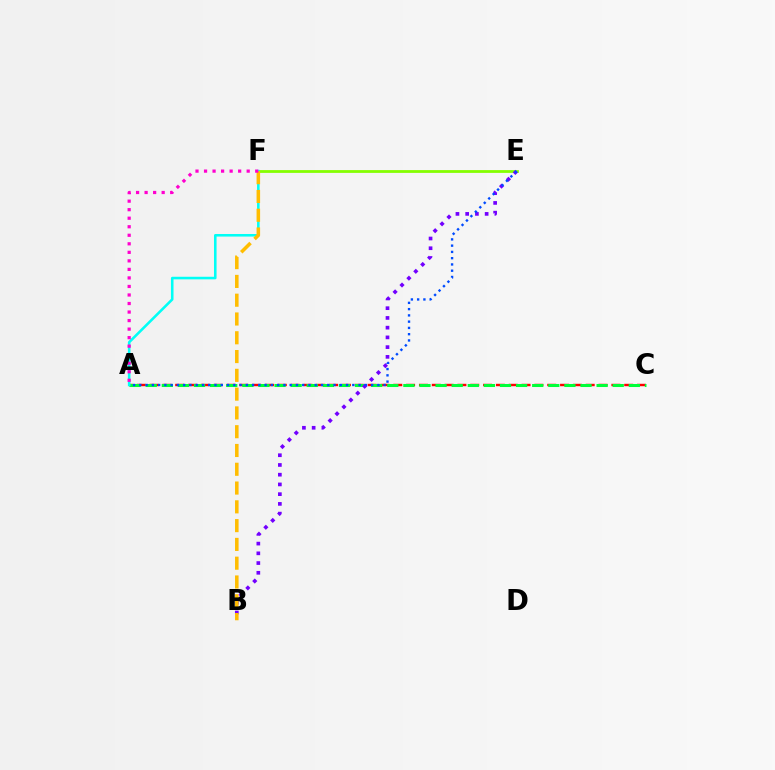{('E', 'F'): [{'color': '#84ff00', 'line_style': 'solid', 'thickness': 2.01}], ('A', 'C'): [{'color': '#ff0000', 'line_style': 'dashed', 'thickness': 1.74}, {'color': '#00ff39', 'line_style': 'dashed', 'thickness': 2.19}], ('B', 'E'): [{'color': '#7200ff', 'line_style': 'dotted', 'thickness': 2.64}], ('A', 'F'): [{'color': '#00fff6', 'line_style': 'solid', 'thickness': 1.85}, {'color': '#ff00cf', 'line_style': 'dotted', 'thickness': 2.32}], ('A', 'E'): [{'color': '#004bff', 'line_style': 'dotted', 'thickness': 1.7}], ('B', 'F'): [{'color': '#ffbd00', 'line_style': 'dashed', 'thickness': 2.55}]}